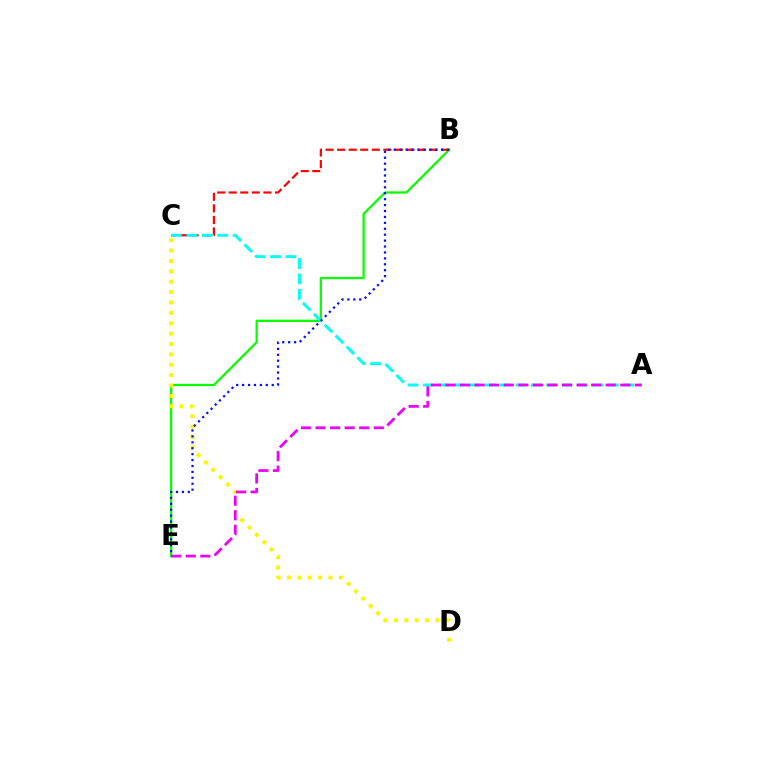{('B', 'E'): [{'color': '#08ff00', 'line_style': 'solid', 'thickness': 1.63}, {'color': '#0010ff', 'line_style': 'dotted', 'thickness': 1.61}], ('B', 'C'): [{'color': '#ff0000', 'line_style': 'dashed', 'thickness': 1.57}], ('C', 'D'): [{'color': '#fcf500', 'line_style': 'dotted', 'thickness': 2.82}], ('A', 'C'): [{'color': '#00fff6', 'line_style': 'dashed', 'thickness': 2.09}], ('A', 'E'): [{'color': '#ee00ff', 'line_style': 'dashed', 'thickness': 1.98}]}